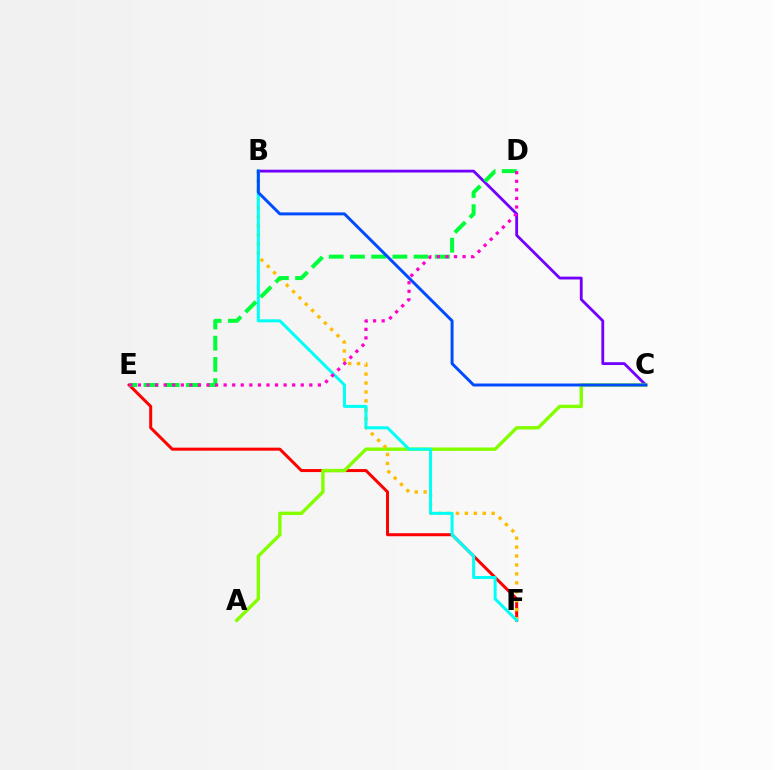{('B', 'C'): [{'color': '#7200ff', 'line_style': 'solid', 'thickness': 2.03}, {'color': '#004bff', 'line_style': 'solid', 'thickness': 2.13}], ('E', 'F'): [{'color': '#ff0000', 'line_style': 'solid', 'thickness': 2.17}], ('A', 'C'): [{'color': '#84ff00', 'line_style': 'solid', 'thickness': 2.45}], ('B', 'F'): [{'color': '#ffbd00', 'line_style': 'dotted', 'thickness': 2.43}, {'color': '#00fff6', 'line_style': 'solid', 'thickness': 2.17}], ('D', 'E'): [{'color': '#00ff39', 'line_style': 'dashed', 'thickness': 2.88}, {'color': '#ff00cf', 'line_style': 'dotted', 'thickness': 2.33}]}